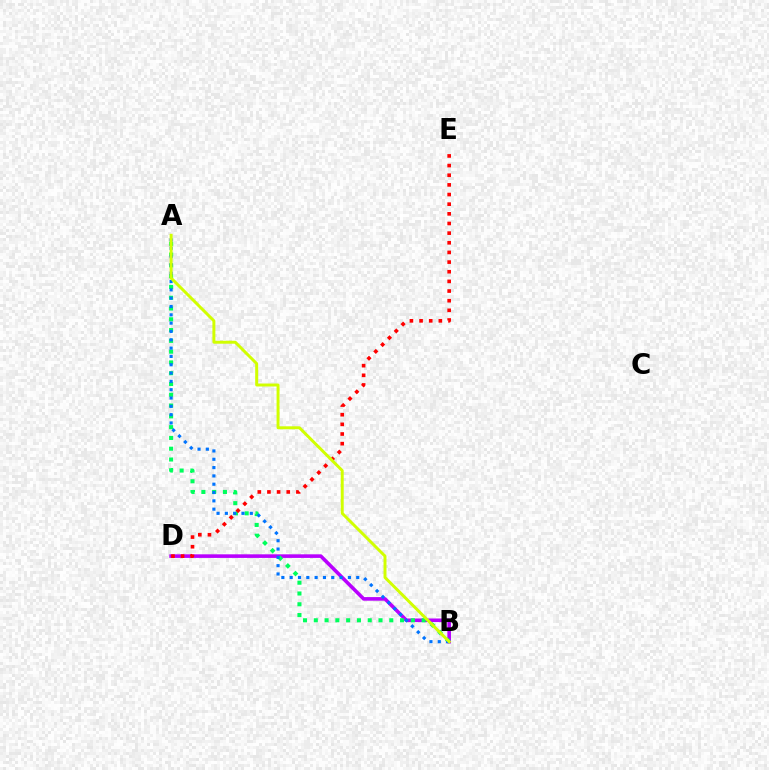{('B', 'D'): [{'color': '#b900ff', 'line_style': 'solid', 'thickness': 2.59}], ('A', 'B'): [{'color': '#00ff5c', 'line_style': 'dotted', 'thickness': 2.93}, {'color': '#0074ff', 'line_style': 'dotted', 'thickness': 2.26}, {'color': '#d1ff00', 'line_style': 'solid', 'thickness': 2.13}], ('D', 'E'): [{'color': '#ff0000', 'line_style': 'dotted', 'thickness': 2.62}]}